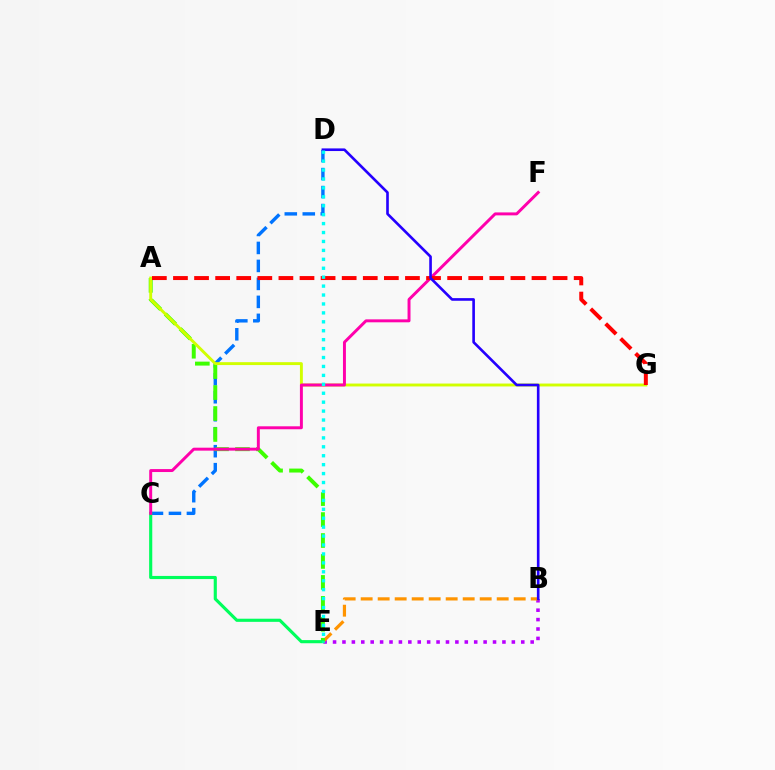{('C', 'D'): [{'color': '#0074ff', 'line_style': 'dashed', 'thickness': 2.44}], ('B', 'E'): [{'color': '#b900ff', 'line_style': 'dotted', 'thickness': 2.56}, {'color': '#ff9400', 'line_style': 'dashed', 'thickness': 2.31}], ('A', 'E'): [{'color': '#3dff00', 'line_style': 'dashed', 'thickness': 2.85}], ('C', 'E'): [{'color': '#00ff5c', 'line_style': 'solid', 'thickness': 2.26}], ('A', 'G'): [{'color': '#d1ff00', 'line_style': 'solid', 'thickness': 2.09}, {'color': '#ff0000', 'line_style': 'dashed', 'thickness': 2.87}], ('C', 'F'): [{'color': '#ff00ac', 'line_style': 'solid', 'thickness': 2.12}], ('B', 'D'): [{'color': '#2500ff', 'line_style': 'solid', 'thickness': 1.9}], ('D', 'E'): [{'color': '#00fff6', 'line_style': 'dotted', 'thickness': 2.43}]}